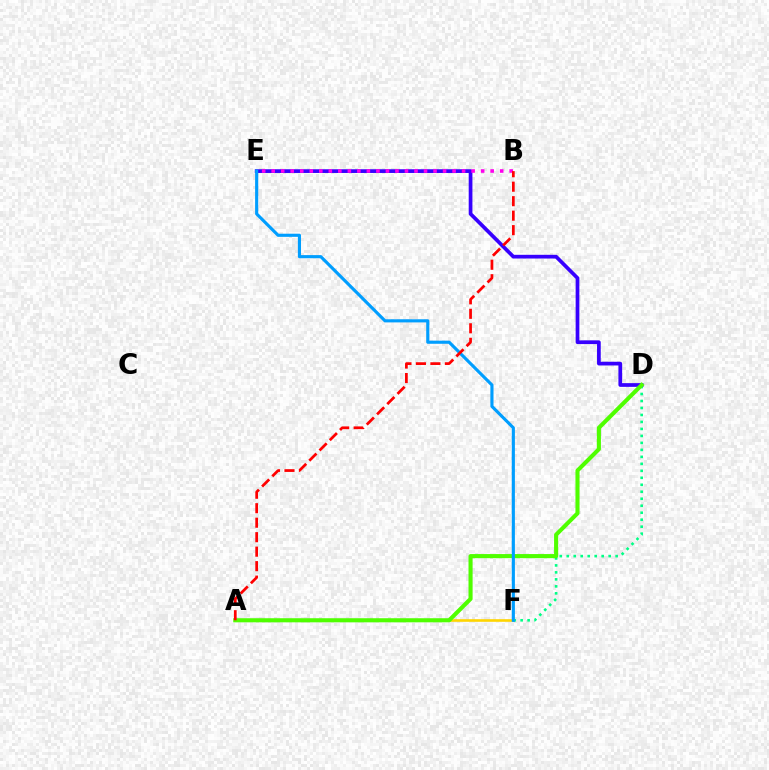{('A', 'F'): [{'color': '#ffd500', 'line_style': 'solid', 'thickness': 1.88}], ('D', 'E'): [{'color': '#3700ff', 'line_style': 'solid', 'thickness': 2.68}], ('D', 'F'): [{'color': '#00ff86', 'line_style': 'dotted', 'thickness': 1.9}], ('A', 'D'): [{'color': '#4fff00', 'line_style': 'solid', 'thickness': 2.95}], ('E', 'F'): [{'color': '#009eff', 'line_style': 'solid', 'thickness': 2.25}], ('B', 'E'): [{'color': '#ff00ed', 'line_style': 'dotted', 'thickness': 2.59}], ('A', 'B'): [{'color': '#ff0000', 'line_style': 'dashed', 'thickness': 1.97}]}